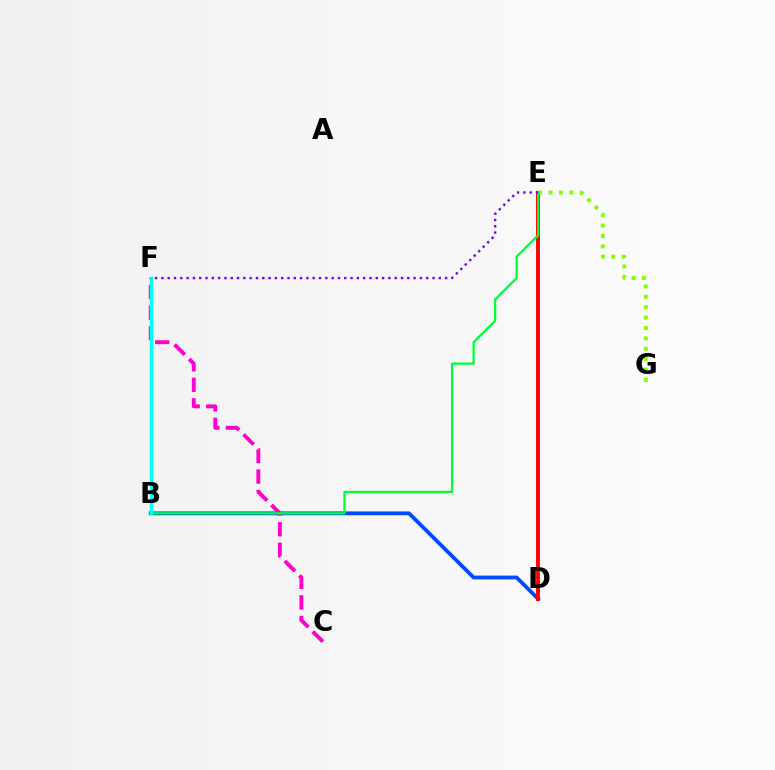{('B', 'D'): [{'color': '#004bff', 'line_style': 'solid', 'thickness': 2.75}], ('C', 'F'): [{'color': '#ff00cf', 'line_style': 'dashed', 'thickness': 2.79}], ('D', 'E'): [{'color': '#ff0000', 'line_style': 'solid', 'thickness': 2.82}], ('E', 'G'): [{'color': '#84ff00', 'line_style': 'dotted', 'thickness': 2.82}], ('B', 'F'): [{'color': '#ffbd00', 'line_style': 'dashed', 'thickness': 2.01}, {'color': '#00fff6', 'line_style': 'solid', 'thickness': 2.52}], ('B', 'E'): [{'color': '#00ff39', 'line_style': 'solid', 'thickness': 1.66}], ('E', 'F'): [{'color': '#7200ff', 'line_style': 'dotted', 'thickness': 1.71}]}